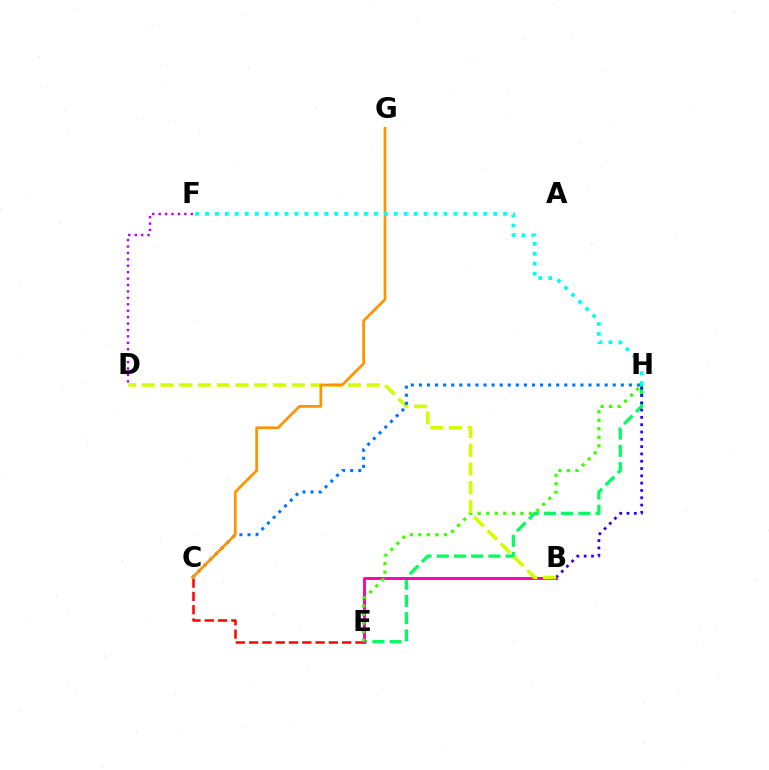{('E', 'H'): [{'color': '#00ff5c', 'line_style': 'dashed', 'thickness': 2.33}, {'color': '#3dff00', 'line_style': 'dotted', 'thickness': 2.32}], ('C', 'E'): [{'color': '#ff0000', 'line_style': 'dashed', 'thickness': 1.8}], ('B', 'H'): [{'color': '#2500ff', 'line_style': 'dotted', 'thickness': 1.99}], ('D', 'F'): [{'color': '#b900ff', 'line_style': 'dotted', 'thickness': 1.74}], ('B', 'E'): [{'color': '#ff00ac', 'line_style': 'solid', 'thickness': 2.1}], ('B', 'D'): [{'color': '#d1ff00', 'line_style': 'dashed', 'thickness': 2.55}], ('C', 'H'): [{'color': '#0074ff', 'line_style': 'dotted', 'thickness': 2.19}], ('C', 'G'): [{'color': '#ff9400', 'line_style': 'solid', 'thickness': 1.98}], ('F', 'H'): [{'color': '#00fff6', 'line_style': 'dotted', 'thickness': 2.7}]}